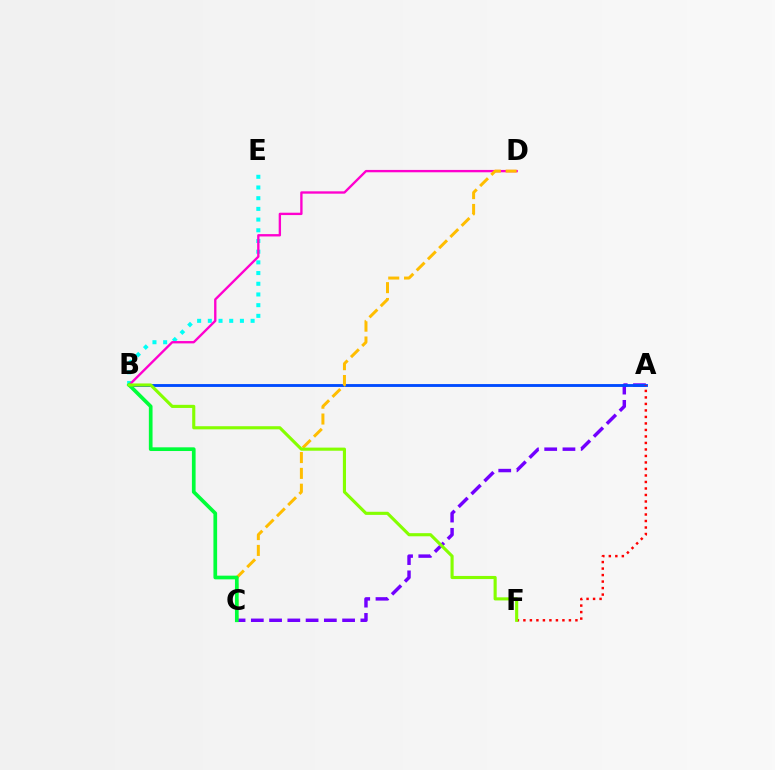{('B', 'E'): [{'color': '#00fff6', 'line_style': 'dotted', 'thickness': 2.91}], ('A', 'C'): [{'color': '#7200ff', 'line_style': 'dashed', 'thickness': 2.48}], ('B', 'D'): [{'color': '#ff00cf', 'line_style': 'solid', 'thickness': 1.69}], ('A', 'B'): [{'color': '#004bff', 'line_style': 'solid', 'thickness': 2.06}], ('C', 'D'): [{'color': '#ffbd00', 'line_style': 'dashed', 'thickness': 2.15}], ('B', 'C'): [{'color': '#00ff39', 'line_style': 'solid', 'thickness': 2.66}], ('A', 'F'): [{'color': '#ff0000', 'line_style': 'dotted', 'thickness': 1.77}], ('B', 'F'): [{'color': '#84ff00', 'line_style': 'solid', 'thickness': 2.25}]}